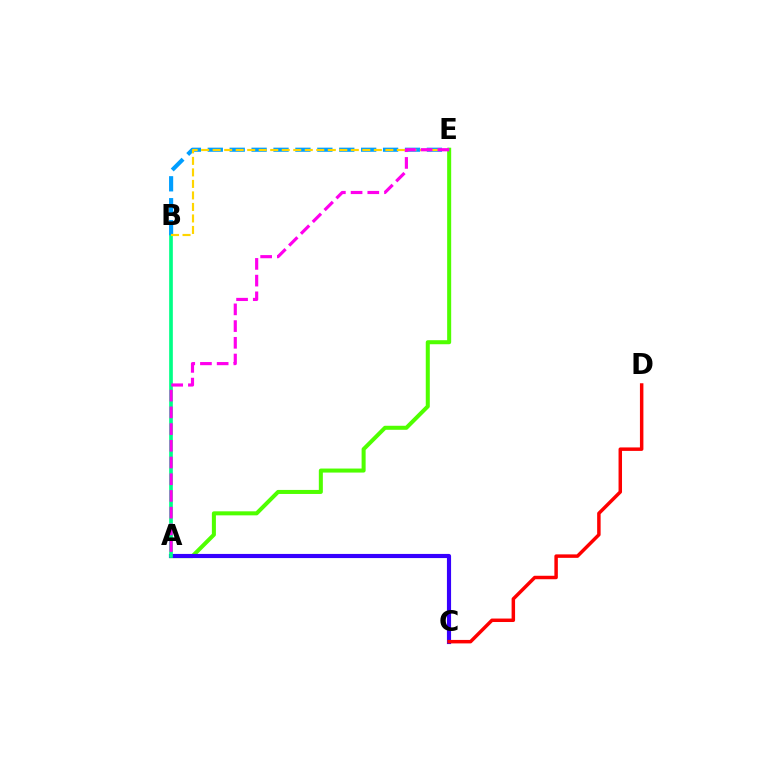{('A', 'E'): [{'color': '#4fff00', 'line_style': 'solid', 'thickness': 2.9}, {'color': '#ff00ed', 'line_style': 'dashed', 'thickness': 2.27}], ('A', 'C'): [{'color': '#3700ff', 'line_style': 'solid', 'thickness': 2.98}], ('A', 'B'): [{'color': '#00ff86', 'line_style': 'solid', 'thickness': 2.64}], ('B', 'E'): [{'color': '#009eff', 'line_style': 'dashed', 'thickness': 2.98}, {'color': '#ffd500', 'line_style': 'dashed', 'thickness': 1.56}], ('C', 'D'): [{'color': '#ff0000', 'line_style': 'solid', 'thickness': 2.5}]}